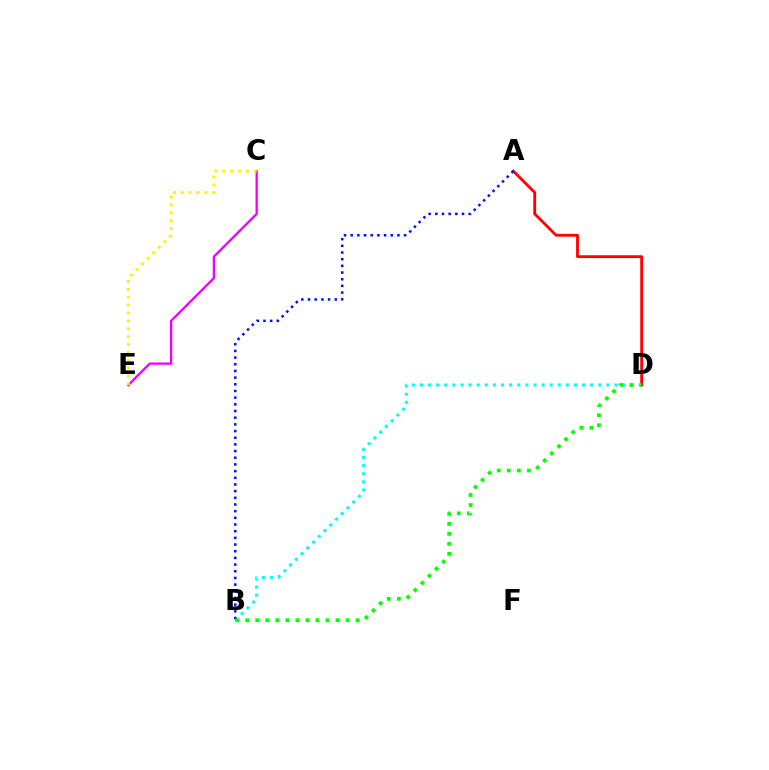{('B', 'D'): [{'color': '#00fff6', 'line_style': 'dotted', 'thickness': 2.2}, {'color': '#08ff00', 'line_style': 'dotted', 'thickness': 2.73}], ('A', 'D'): [{'color': '#ff0000', 'line_style': 'solid', 'thickness': 2.04}], ('A', 'B'): [{'color': '#0010ff', 'line_style': 'dotted', 'thickness': 1.81}], ('C', 'E'): [{'color': '#ee00ff', 'line_style': 'solid', 'thickness': 1.66}, {'color': '#fcf500', 'line_style': 'dotted', 'thickness': 2.14}]}